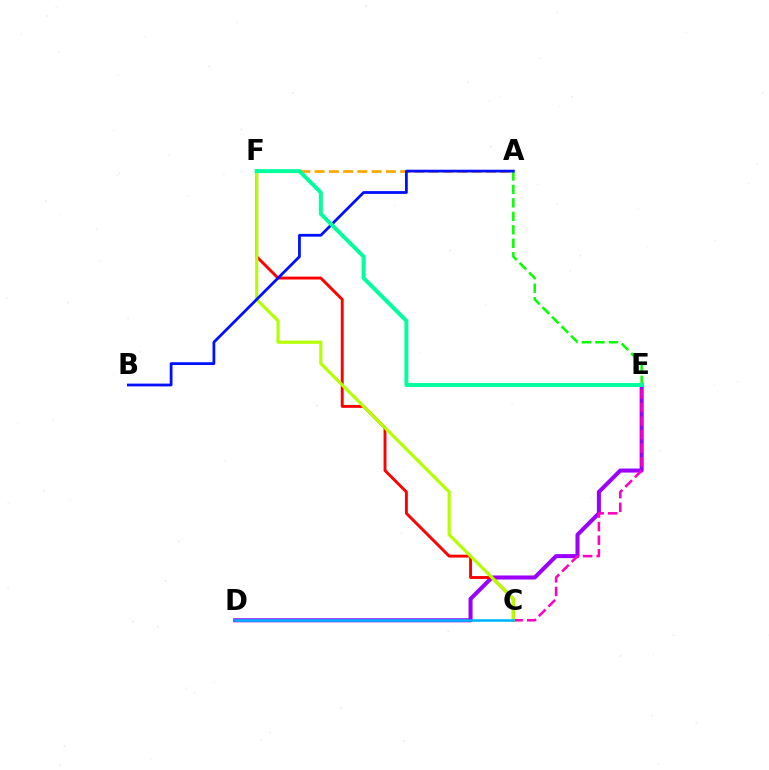{('D', 'E'): [{'color': '#9b00ff', 'line_style': 'solid', 'thickness': 2.91}], ('C', 'E'): [{'color': '#ff00bd', 'line_style': 'dashed', 'thickness': 1.85}], ('A', 'F'): [{'color': '#ffa500', 'line_style': 'dashed', 'thickness': 1.94}], ('A', 'E'): [{'color': '#08ff00', 'line_style': 'dashed', 'thickness': 1.83}], ('C', 'F'): [{'color': '#ff0000', 'line_style': 'solid', 'thickness': 2.09}, {'color': '#b3ff00', 'line_style': 'solid', 'thickness': 2.27}], ('A', 'B'): [{'color': '#0010ff', 'line_style': 'solid', 'thickness': 2.0}], ('C', 'D'): [{'color': '#00b5ff', 'line_style': 'solid', 'thickness': 1.86}], ('E', 'F'): [{'color': '#00ff9d', 'line_style': 'solid', 'thickness': 2.86}]}